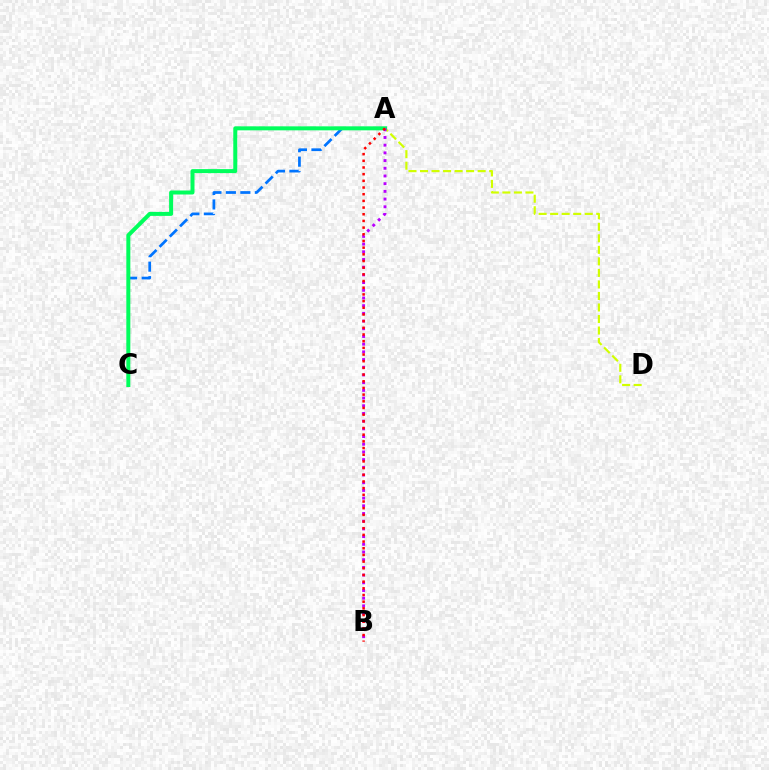{('A', 'C'): [{'color': '#0074ff', 'line_style': 'dashed', 'thickness': 1.97}, {'color': '#00ff5c', 'line_style': 'solid', 'thickness': 2.88}], ('A', 'D'): [{'color': '#d1ff00', 'line_style': 'dashed', 'thickness': 1.57}], ('A', 'B'): [{'color': '#b900ff', 'line_style': 'dotted', 'thickness': 2.09}, {'color': '#ff0000', 'line_style': 'dotted', 'thickness': 1.81}]}